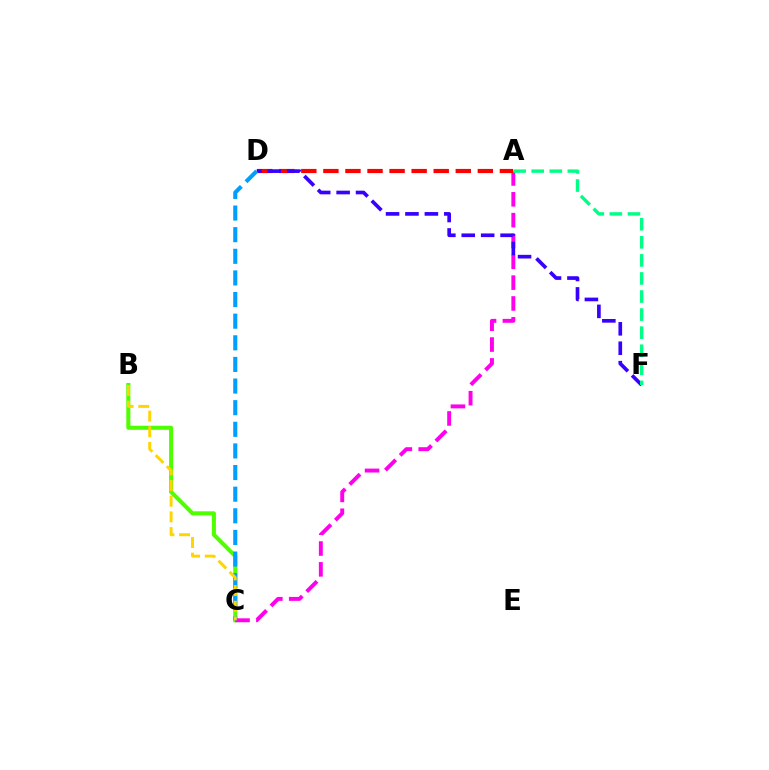{('B', 'C'): [{'color': '#4fff00', 'line_style': 'solid', 'thickness': 2.93}, {'color': '#ffd500', 'line_style': 'dashed', 'thickness': 2.13}], ('A', 'C'): [{'color': '#ff00ed', 'line_style': 'dashed', 'thickness': 2.83}], ('A', 'D'): [{'color': '#ff0000', 'line_style': 'dashed', 'thickness': 3.0}], ('D', 'F'): [{'color': '#3700ff', 'line_style': 'dashed', 'thickness': 2.64}], ('C', 'D'): [{'color': '#009eff', 'line_style': 'dashed', 'thickness': 2.94}], ('A', 'F'): [{'color': '#00ff86', 'line_style': 'dashed', 'thickness': 2.45}]}